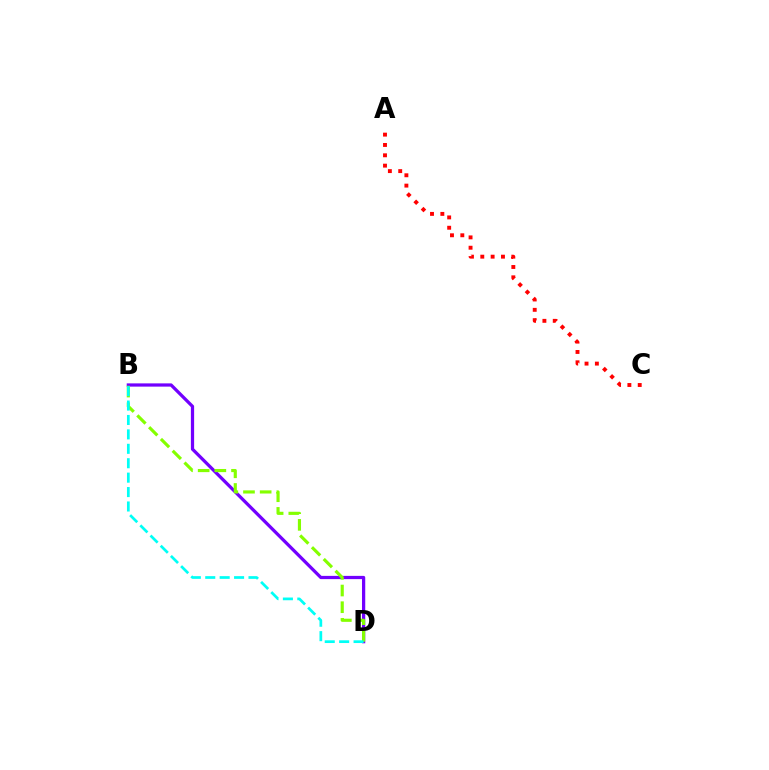{('B', 'D'): [{'color': '#7200ff', 'line_style': 'solid', 'thickness': 2.34}, {'color': '#84ff00', 'line_style': 'dashed', 'thickness': 2.27}, {'color': '#00fff6', 'line_style': 'dashed', 'thickness': 1.96}], ('A', 'C'): [{'color': '#ff0000', 'line_style': 'dotted', 'thickness': 2.81}]}